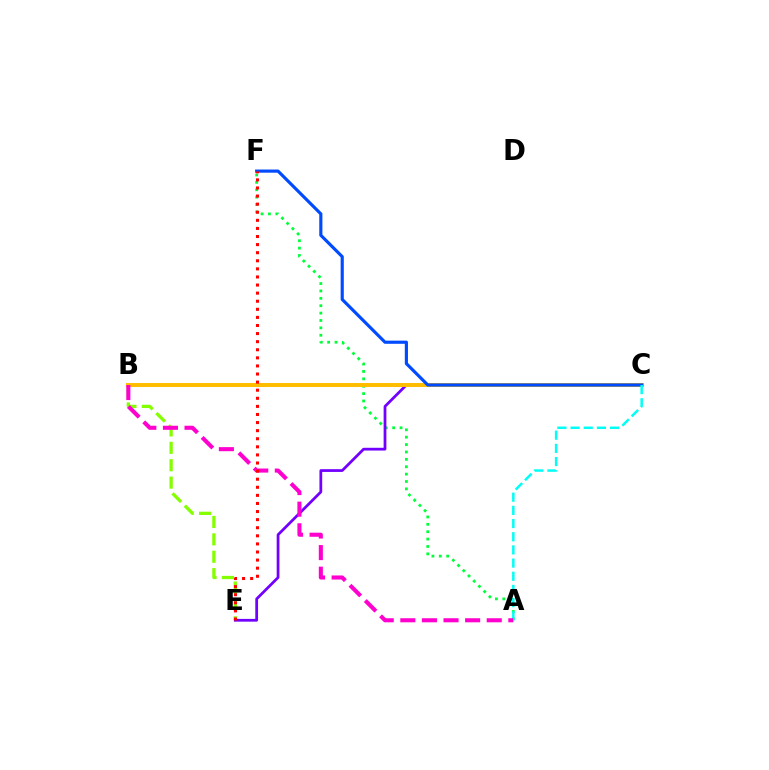{('B', 'E'): [{'color': '#84ff00', 'line_style': 'dashed', 'thickness': 2.36}], ('A', 'F'): [{'color': '#00ff39', 'line_style': 'dotted', 'thickness': 2.01}], ('C', 'E'): [{'color': '#7200ff', 'line_style': 'solid', 'thickness': 1.99}], ('B', 'C'): [{'color': '#ffbd00', 'line_style': 'solid', 'thickness': 2.86}], ('C', 'F'): [{'color': '#004bff', 'line_style': 'solid', 'thickness': 2.27}], ('A', 'C'): [{'color': '#00fff6', 'line_style': 'dashed', 'thickness': 1.79}], ('A', 'B'): [{'color': '#ff00cf', 'line_style': 'dashed', 'thickness': 2.93}], ('E', 'F'): [{'color': '#ff0000', 'line_style': 'dotted', 'thickness': 2.2}]}